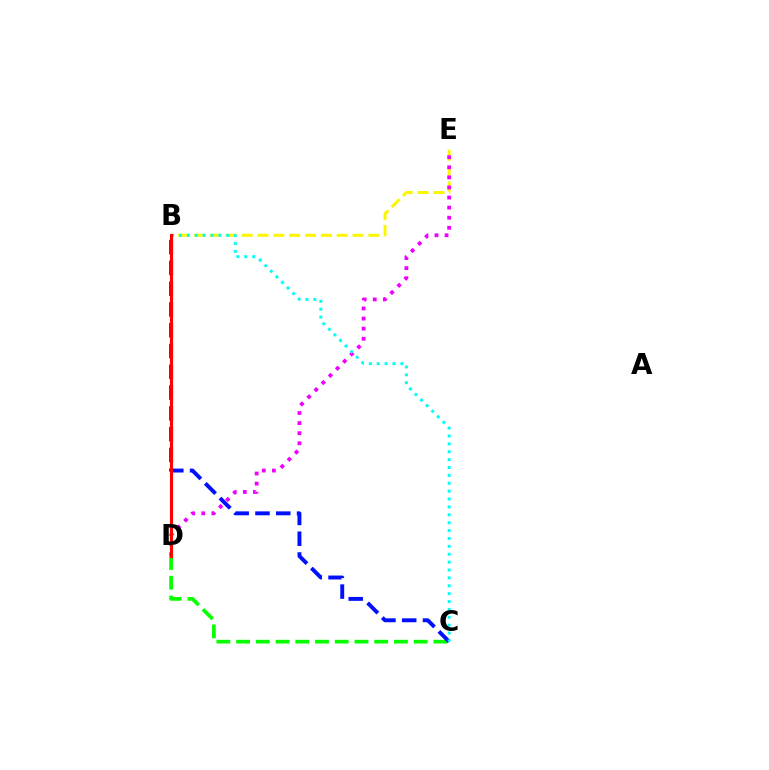{('B', 'E'): [{'color': '#fcf500', 'line_style': 'dashed', 'thickness': 2.15}], ('C', 'D'): [{'color': '#08ff00', 'line_style': 'dashed', 'thickness': 2.68}], ('B', 'C'): [{'color': '#0010ff', 'line_style': 'dashed', 'thickness': 2.82}, {'color': '#00fff6', 'line_style': 'dotted', 'thickness': 2.14}], ('D', 'E'): [{'color': '#ee00ff', 'line_style': 'dotted', 'thickness': 2.74}], ('B', 'D'): [{'color': '#ff0000', 'line_style': 'solid', 'thickness': 2.23}]}